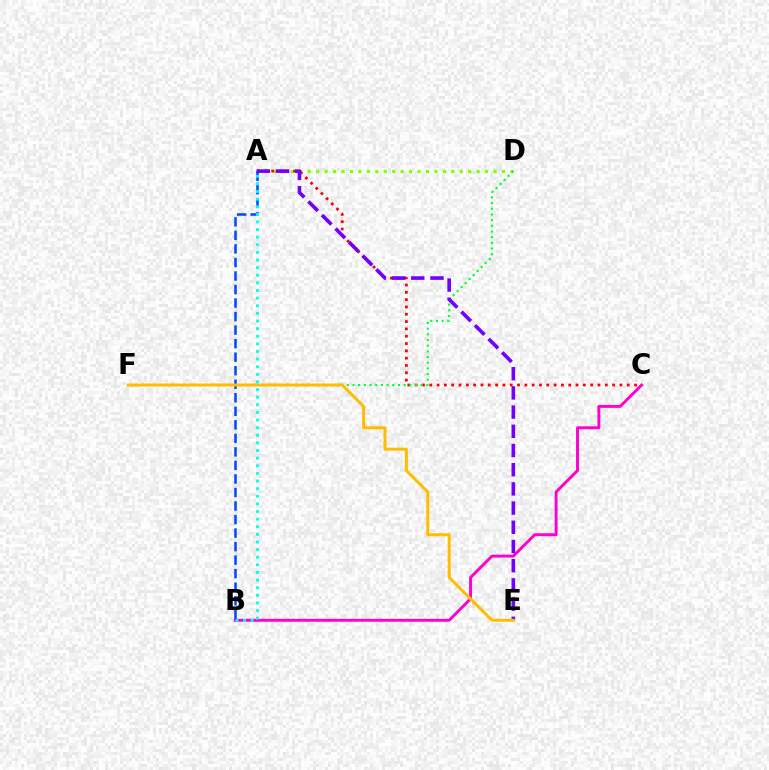{('A', 'D'): [{'color': '#84ff00', 'line_style': 'dotted', 'thickness': 2.29}], ('A', 'C'): [{'color': '#ff0000', 'line_style': 'dotted', 'thickness': 1.99}], ('D', 'F'): [{'color': '#00ff39', 'line_style': 'dotted', 'thickness': 1.54}], ('B', 'C'): [{'color': '#ff00cf', 'line_style': 'solid', 'thickness': 2.1}], ('A', 'B'): [{'color': '#004bff', 'line_style': 'dashed', 'thickness': 1.84}, {'color': '#00fff6', 'line_style': 'dotted', 'thickness': 2.07}], ('A', 'E'): [{'color': '#7200ff', 'line_style': 'dashed', 'thickness': 2.61}], ('E', 'F'): [{'color': '#ffbd00', 'line_style': 'solid', 'thickness': 2.16}]}